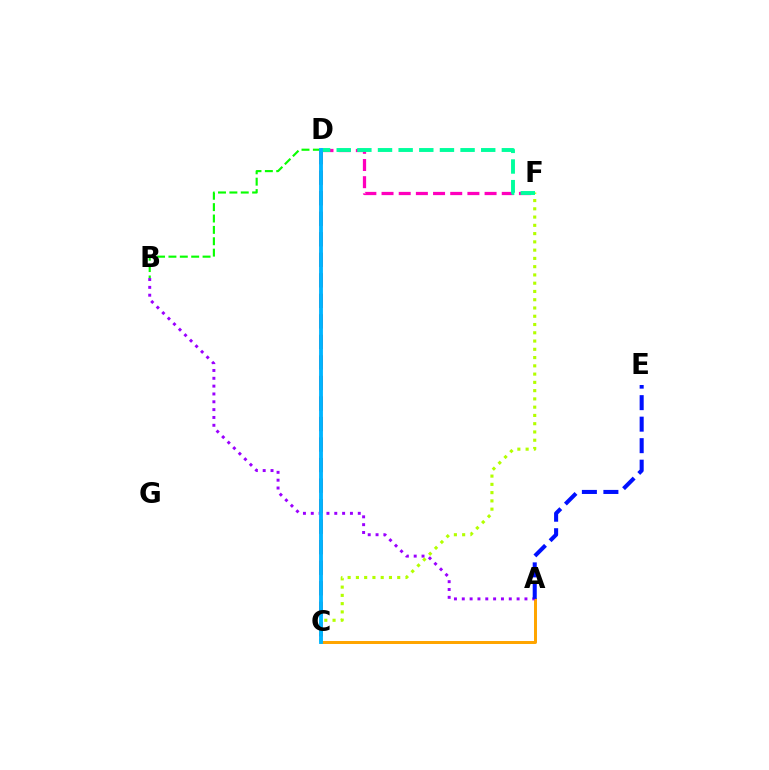{('A', 'C'): [{'color': '#ffa500', 'line_style': 'solid', 'thickness': 2.15}], ('A', 'B'): [{'color': '#9b00ff', 'line_style': 'dotted', 'thickness': 2.13}], ('C', 'D'): [{'color': '#ff0000', 'line_style': 'dashed', 'thickness': 2.79}, {'color': '#00b5ff', 'line_style': 'solid', 'thickness': 2.78}], ('B', 'D'): [{'color': '#08ff00', 'line_style': 'dashed', 'thickness': 1.55}], ('D', 'F'): [{'color': '#ff00bd', 'line_style': 'dashed', 'thickness': 2.33}, {'color': '#00ff9d', 'line_style': 'dashed', 'thickness': 2.8}], ('A', 'E'): [{'color': '#0010ff', 'line_style': 'dashed', 'thickness': 2.92}], ('C', 'F'): [{'color': '#b3ff00', 'line_style': 'dotted', 'thickness': 2.25}]}